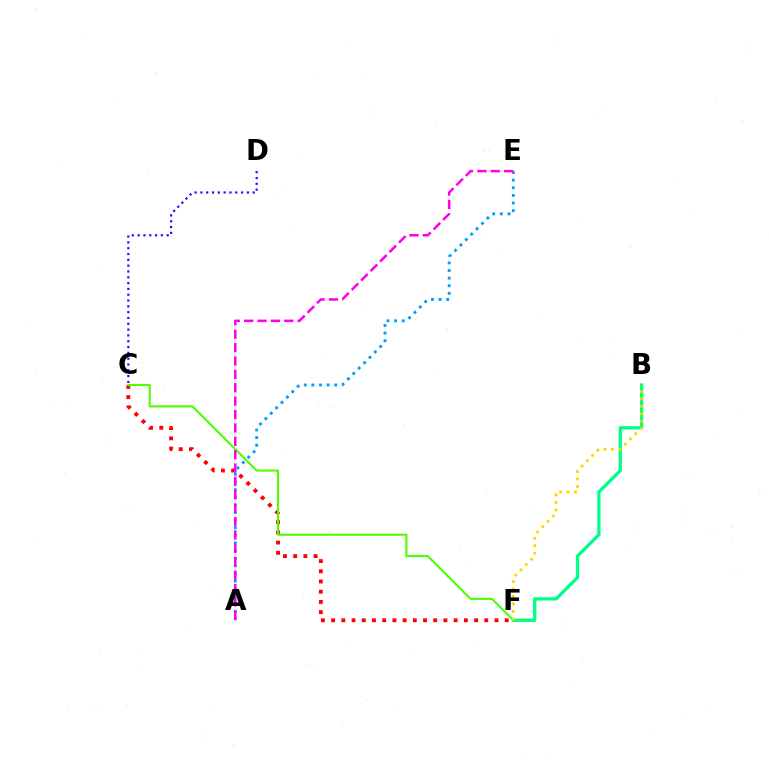{('C', 'F'): [{'color': '#ff0000', 'line_style': 'dotted', 'thickness': 2.77}, {'color': '#4fff00', 'line_style': 'solid', 'thickness': 1.52}], ('C', 'D'): [{'color': '#3700ff', 'line_style': 'dotted', 'thickness': 1.58}], ('A', 'E'): [{'color': '#009eff', 'line_style': 'dotted', 'thickness': 2.07}, {'color': '#ff00ed', 'line_style': 'dashed', 'thickness': 1.82}], ('B', 'F'): [{'color': '#00ff86', 'line_style': 'solid', 'thickness': 2.37}, {'color': '#ffd500', 'line_style': 'dotted', 'thickness': 2.03}]}